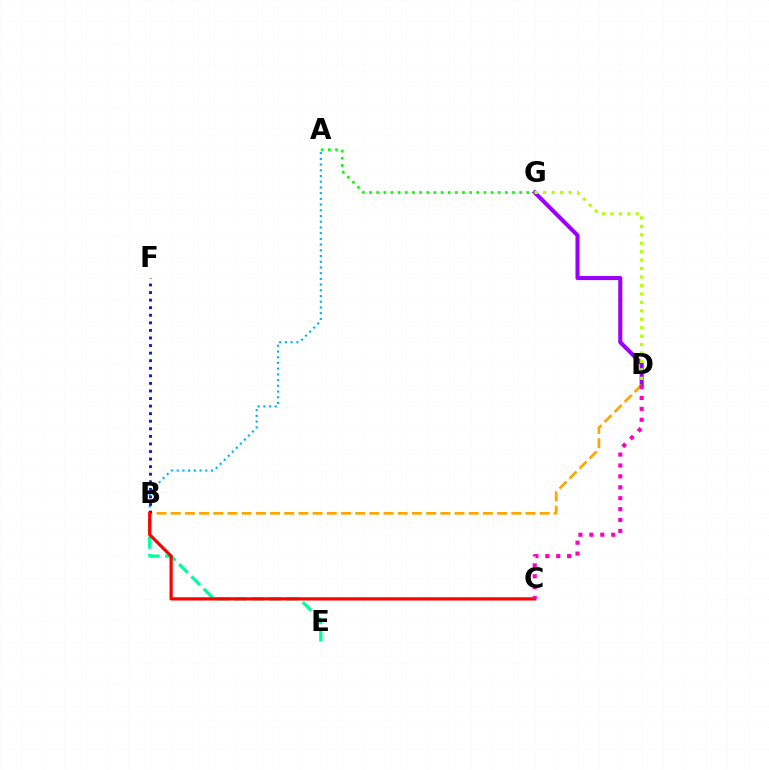{('D', 'G'): [{'color': '#9b00ff', 'line_style': 'solid', 'thickness': 2.93}, {'color': '#b3ff00', 'line_style': 'dotted', 'thickness': 2.29}], ('A', 'G'): [{'color': '#08ff00', 'line_style': 'dotted', 'thickness': 1.94}], ('A', 'B'): [{'color': '#00b5ff', 'line_style': 'dotted', 'thickness': 1.55}], ('B', 'E'): [{'color': '#00ff9d', 'line_style': 'dashed', 'thickness': 2.37}], ('B', 'D'): [{'color': '#ffa500', 'line_style': 'dashed', 'thickness': 1.93}], ('B', 'F'): [{'color': '#0010ff', 'line_style': 'dotted', 'thickness': 2.06}], ('B', 'C'): [{'color': '#ff0000', 'line_style': 'solid', 'thickness': 2.32}], ('C', 'D'): [{'color': '#ff00bd', 'line_style': 'dotted', 'thickness': 2.96}]}